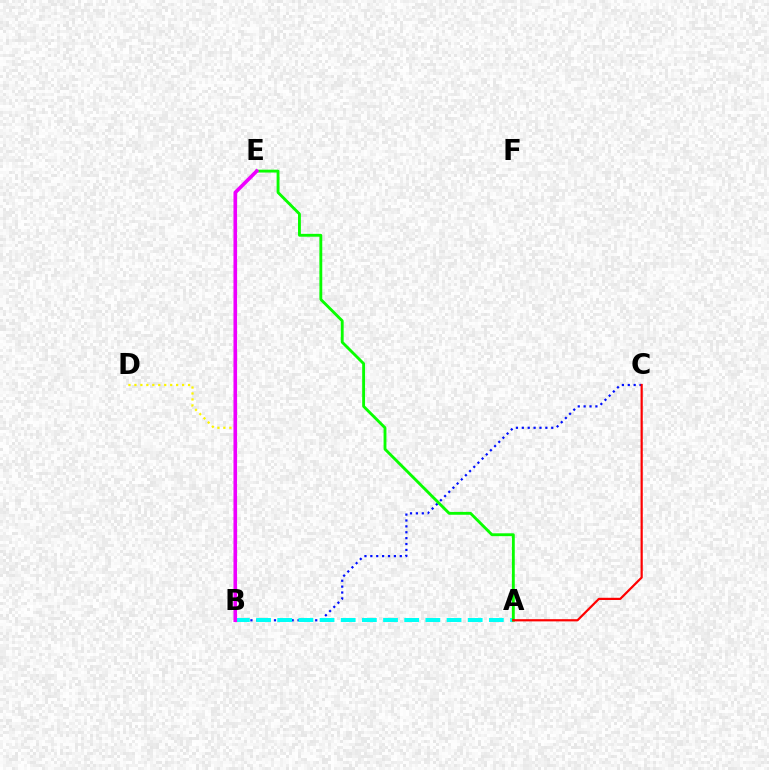{('B', 'D'): [{'color': '#fcf500', 'line_style': 'dotted', 'thickness': 1.62}], ('B', 'C'): [{'color': '#0010ff', 'line_style': 'dotted', 'thickness': 1.6}], ('A', 'B'): [{'color': '#00fff6', 'line_style': 'dashed', 'thickness': 2.88}], ('A', 'E'): [{'color': '#08ff00', 'line_style': 'solid', 'thickness': 2.06}], ('B', 'E'): [{'color': '#ee00ff', 'line_style': 'solid', 'thickness': 2.61}], ('A', 'C'): [{'color': '#ff0000', 'line_style': 'solid', 'thickness': 1.59}]}